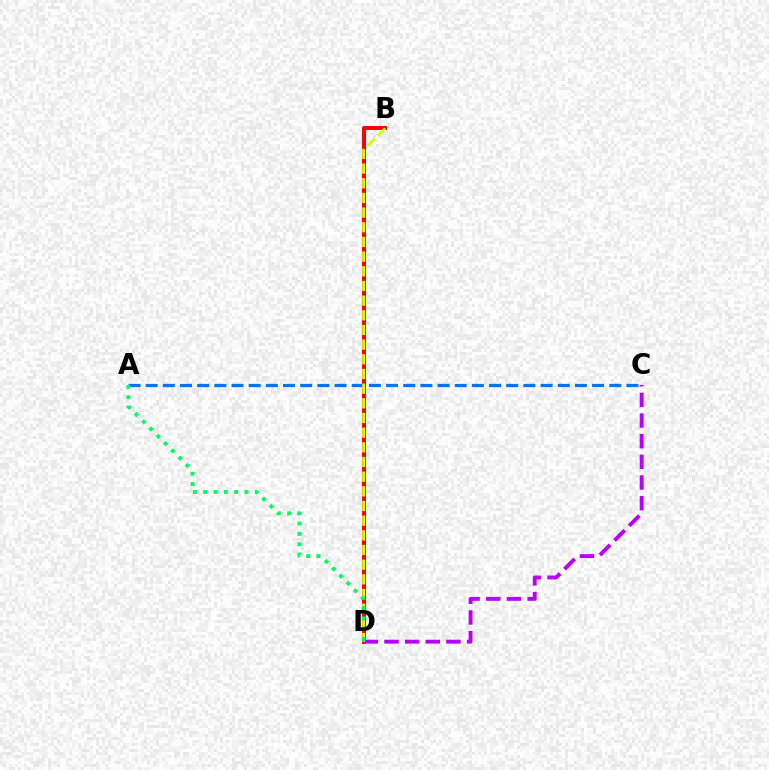{('A', 'C'): [{'color': '#0074ff', 'line_style': 'dashed', 'thickness': 2.33}], ('B', 'D'): [{'color': '#ff0000', 'line_style': 'solid', 'thickness': 2.86}, {'color': '#d1ff00', 'line_style': 'dashed', 'thickness': 1.99}], ('C', 'D'): [{'color': '#b900ff', 'line_style': 'dashed', 'thickness': 2.81}], ('A', 'D'): [{'color': '#00ff5c', 'line_style': 'dotted', 'thickness': 2.8}]}